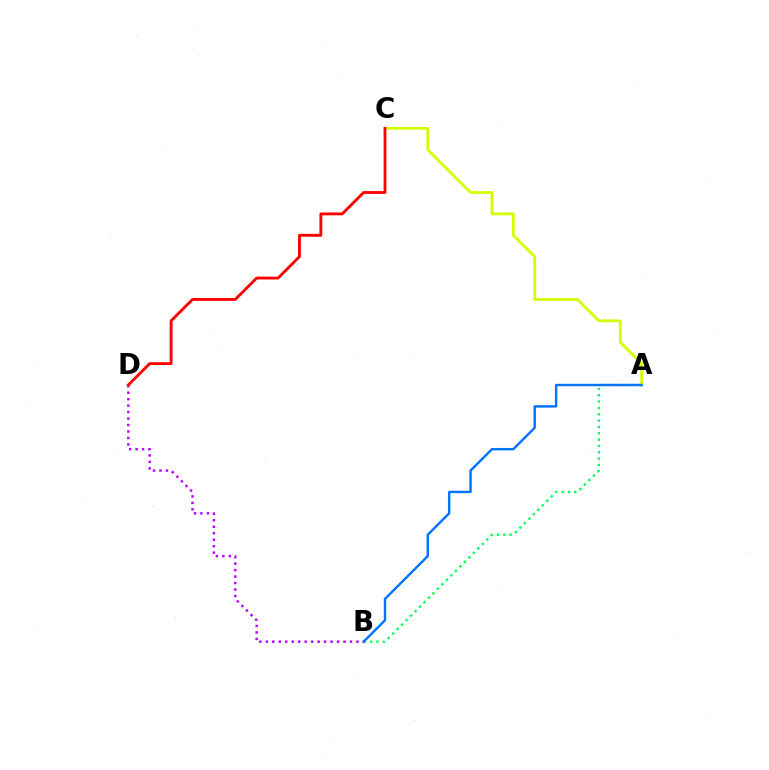{('B', 'D'): [{'color': '#b900ff', 'line_style': 'dotted', 'thickness': 1.76}], ('A', 'C'): [{'color': '#d1ff00', 'line_style': 'solid', 'thickness': 1.99}], ('A', 'B'): [{'color': '#00ff5c', 'line_style': 'dotted', 'thickness': 1.72}, {'color': '#0074ff', 'line_style': 'solid', 'thickness': 1.73}], ('C', 'D'): [{'color': '#ff0000', 'line_style': 'solid', 'thickness': 2.04}]}